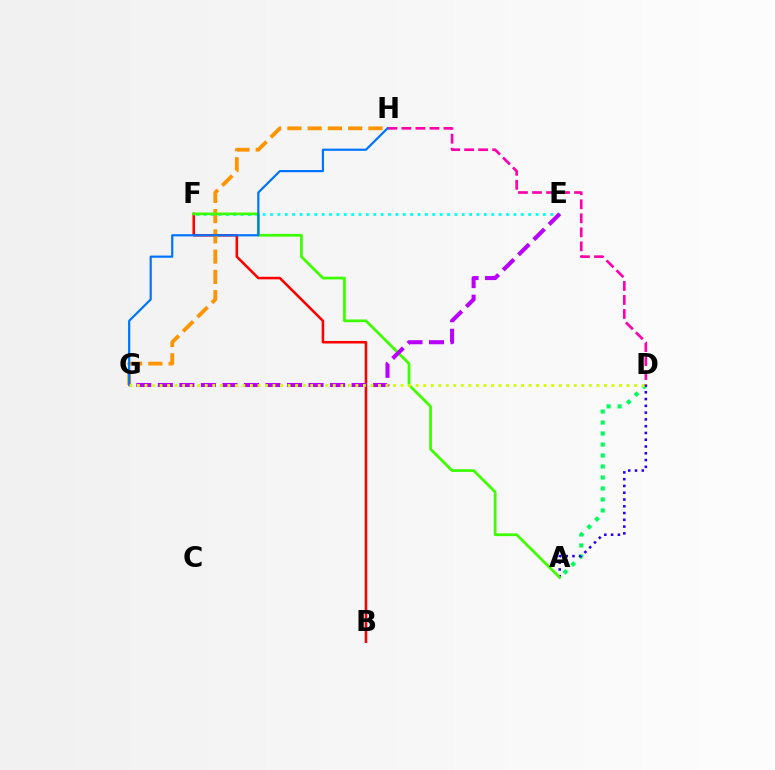{('B', 'F'): [{'color': '#ff0000', 'line_style': 'solid', 'thickness': 1.84}], ('A', 'D'): [{'color': '#00ff5c', 'line_style': 'dotted', 'thickness': 2.99}, {'color': '#2500ff', 'line_style': 'dotted', 'thickness': 1.84}], ('E', 'F'): [{'color': '#00fff6', 'line_style': 'dotted', 'thickness': 2.0}], ('D', 'H'): [{'color': '#ff00ac', 'line_style': 'dashed', 'thickness': 1.9}], ('G', 'H'): [{'color': '#ff9400', 'line_style': 'dashed', 'thickness': 2.75}, {'color': '#0074ff', 'line_style': 'solid', 'thickness': 1.58}], ('A', 'F'): [{'color': '#3dff00', 'line_style': 'solid', 'thickness': 1.98}], ('E', 'G'): [{'color': '#b900ff', 'line_style': 'dashed', 'thickness': 2.92}], ('D', 'G'): [{'color': '#d1ff00', 'line_style': 'dotted', 'thickness': 2.05}]}